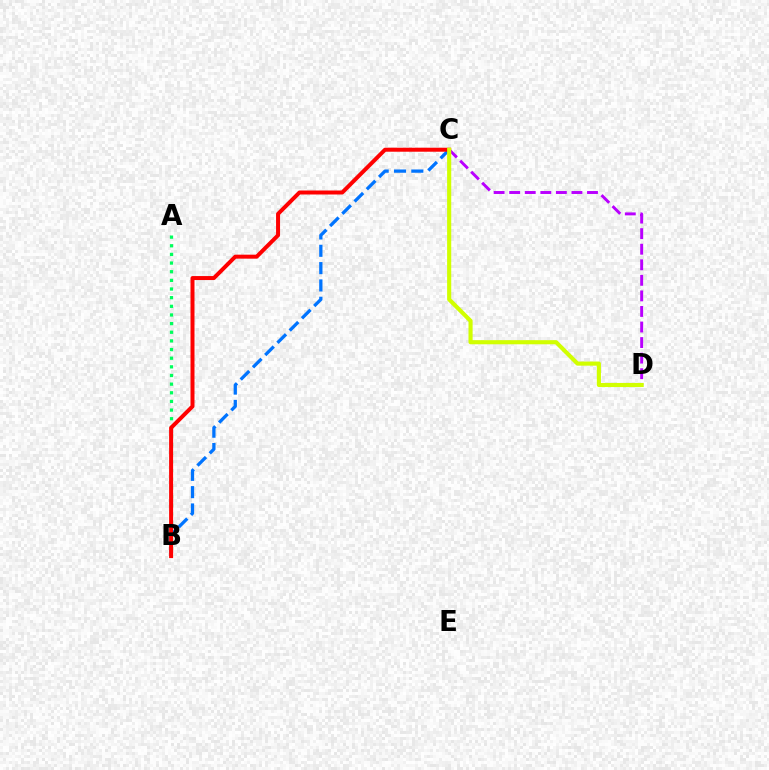{('A', 'B'): [{'color': '#00ff5c', 'line_style': 'dotted', 'thickness': 2.35}], ('B', 'C'): [{'color': '#0074ff', 'line_style': 'dashed', 'thickness': 2.35}, {'color': '#ff0000', 'line_style': 'solid', 'thickness': 2.88}], ('C', 'D'): [{'color': '#b900ff', 'line_style': 'dashed', 'thickness': 2.11}, {'color': '#d1ff00', 'line_style': 'solid', 'thickness': 2.96}]}